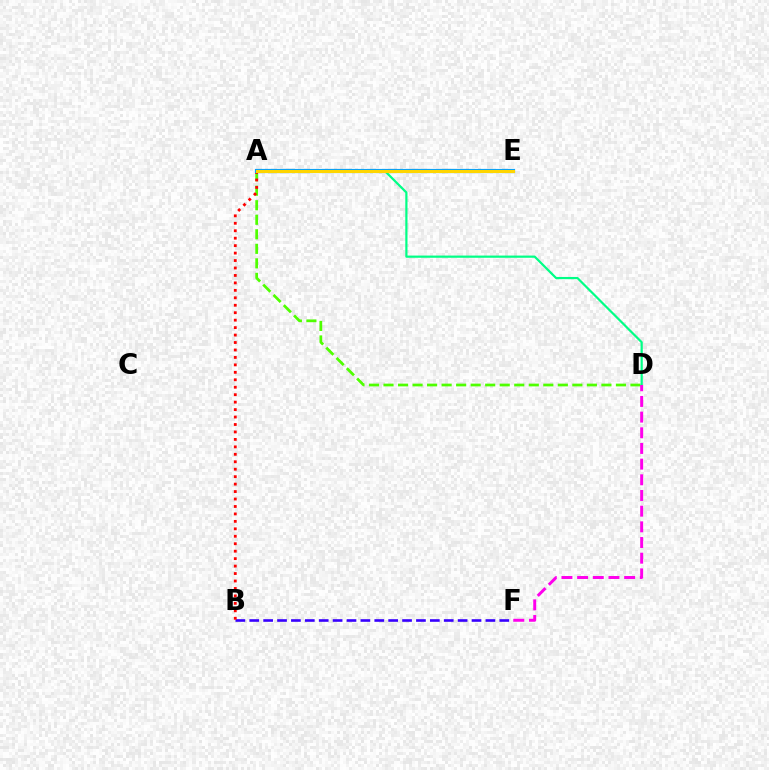{('A', 'D'): [{'color': '#4fff00', 'line_style': 'dashed', 'thickness': 1.97}, {'color': '#00ff86', 'line_style': 'solid', 'thickness': 1.59}], ('B', 'F'): [{'color': '#3700ff', 'line_style': 'dashed', 'thickness': 1.89}], ('A', 'B'): [{'color': '#ff0000', 'line_style': 'dotted', 'thickness': 2.02}], ('D', 'F'): [{'color': '#ff00ed', 'line_style': 'dashed', 'thickness': 2.13}], ('A', 'E'): [{'color': '#009eff', 'line_style': 'solid', 'thickness': 2.99}, {'color': '#ffd500', 'line_style': 'solid', 'thickness': 2.24}]}